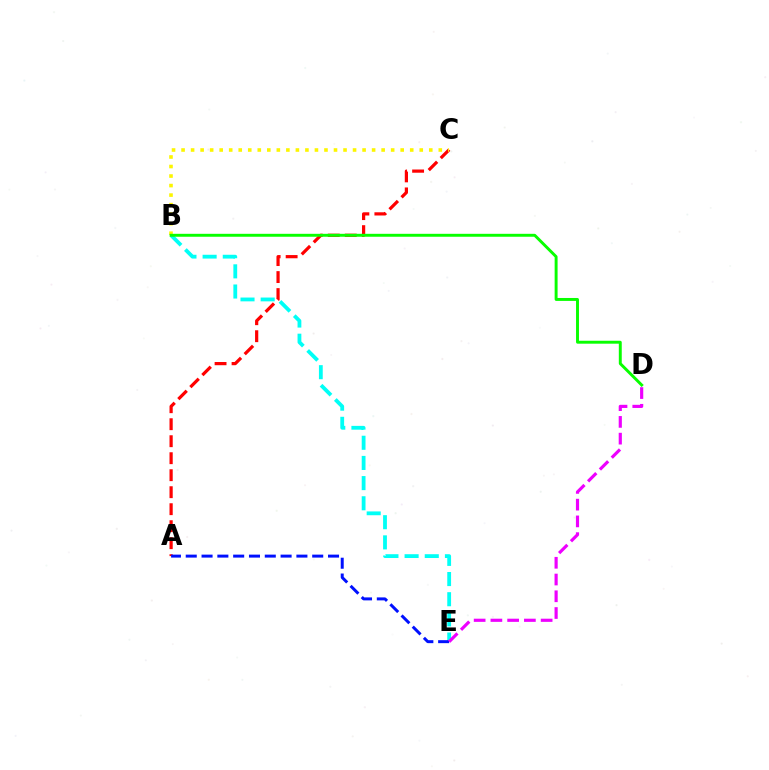{('A', 'C'): [{'color': '#ff0000', 'line_style': 'dashed', 'thickness': 2.31}], ('B', 'C'): [{'color': '#fcf500', 'line_style': 'dotted', 'thickness': 2.59}], ('B', 'E'): [{'color': '#00fff6', 'line_style': 'dashed', 'thickness': 2.74}], ('A', 'E'): [{'color': '#0010ff', 'line_style': 'dashed', 'thickness': 2.15}], ('D', 'E'): [{'color': '#ee00ff', 'line_style': 'dashed', 'thickness': 2.27}], ('B', 'D'): [{'color': '#08ff00', 'line_style': 'solid', 'thickness': 2.11}]}